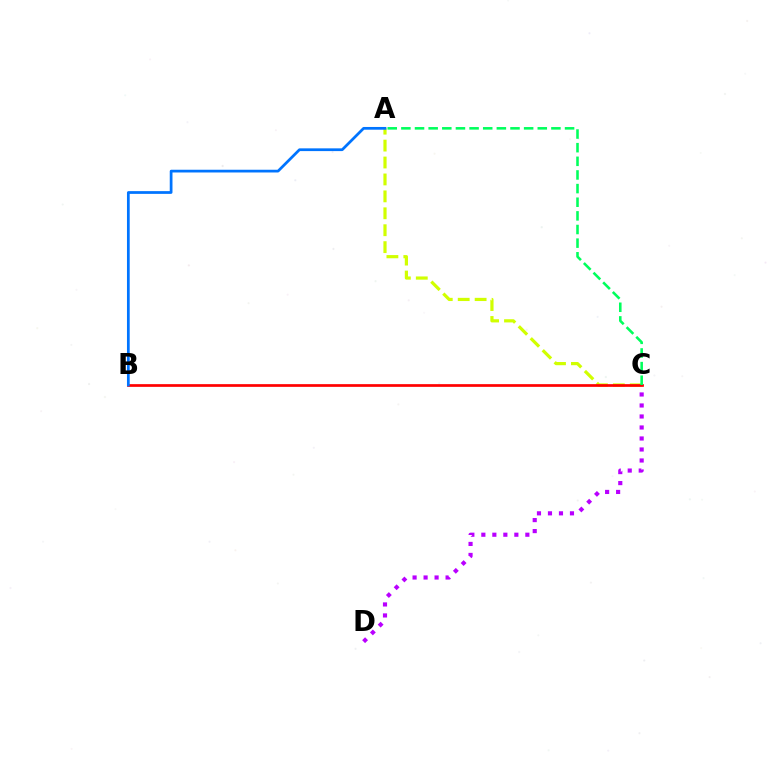{('C', 'D'): [{'color': '#b900ff', 'line_style': 'dotted', 'thickness': 2.99}], ('A', 'C'): [{'color': '#d1ff00', 'line_style': 'dashed', 'thickness': 2.3}, {'color': '#00ff5c', 'line_style': 'dashed', 'thickness': 1.85}], ('B', 'C'): [{'color': '#ff0000', 'line_style': 'solid', 'thickness': 1.95}], ('A', 'B'): [{'color': '#0074ff', 'line_style': 'solid', 'thickness': 1.97}]}